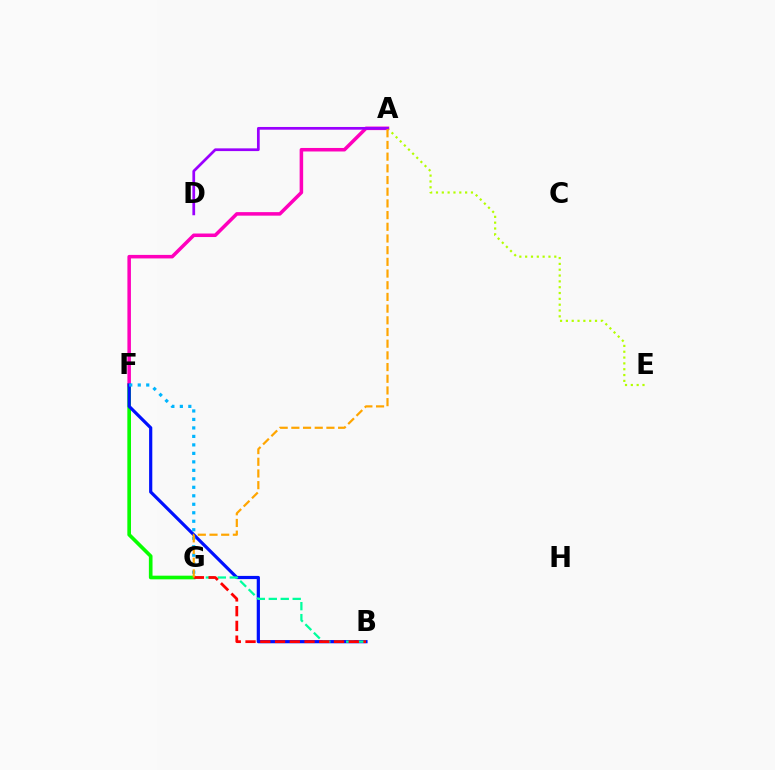{('F', 'G'): [{'color': '#08ff00', 'line_style': 'solid', 'thickness': 2.63}, {'color': '#00b5ff', 'line_style': 'dotted', 'thickness': 2.31}], ('A', 'F'): [{'color': '#ff00bd', 'line_style': 'solid', 'thickness': 2.54}], ('B', 'F'): [{'color': '#0010ff', 'line_style': 'solid', 'thickness': 2.3}], ('A', 'E'): [{'color': '#b3ff00', 'line_style': 'dotted', 'thickness': 1.58}], ('B', 'G'): [{'color': '#00ff9d', 'line_style': 'dashed', 'thickness': 1.62}, {'color': '#ff0000', 'line_style': 'dashed', 'thickness': 2.0}], ('A', 'D'): [{'color': '#9b00ff', 'line_style': 'solid', 'thickness': 1.96}], ('A', 'G'): [{'color': '#ffa500', 'line_style': 'dashed', 'thickness': 1.59}]}